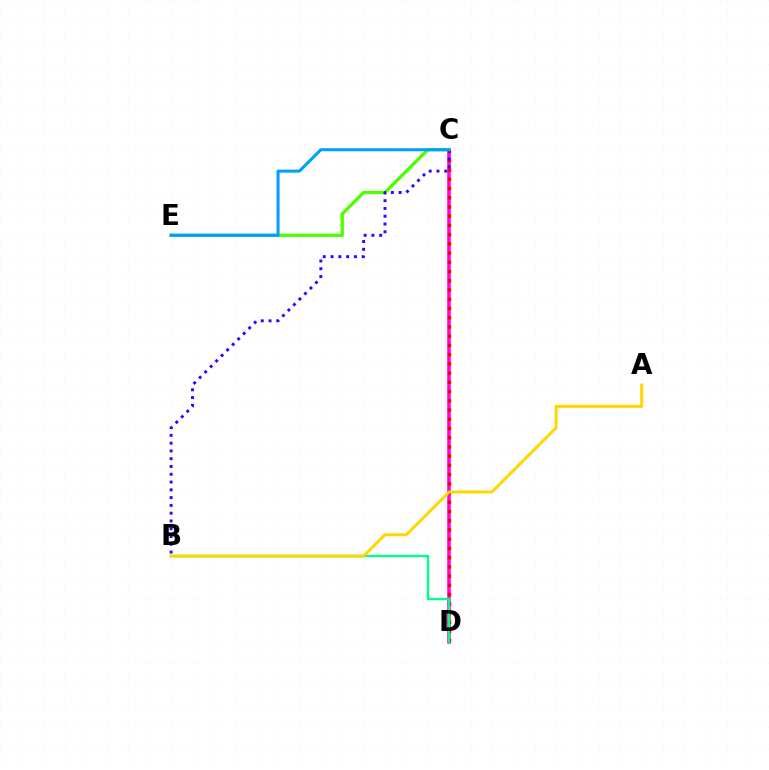{('C', 'D'): [{'color': '#ff00ed', 'line_style': 'solid', 'thickness': 2.54}, {'color': '#ff0000', 'line_style': 'dotted', 'thickness': 2.51}], ('C', 'E'): [{'color': '#4fff00', 'line_style': 'solid', 'thickness': 2.4}, {'color': '#009eff', 'line_style': 'solid', 'thickness': 2.19}], ('B', 'D'): [{'color': '#00ff86', 'line_style': 'solid', 'thickness': 1.69}], ('A', 'B'): [{'color': '#ffd500', 'line_style': 'solid', 'thickness': 2.13}], ('B', 'C'): [{'color': '#3700ff', 'line_style': 'dotted', 'thickness': 2.11}]}